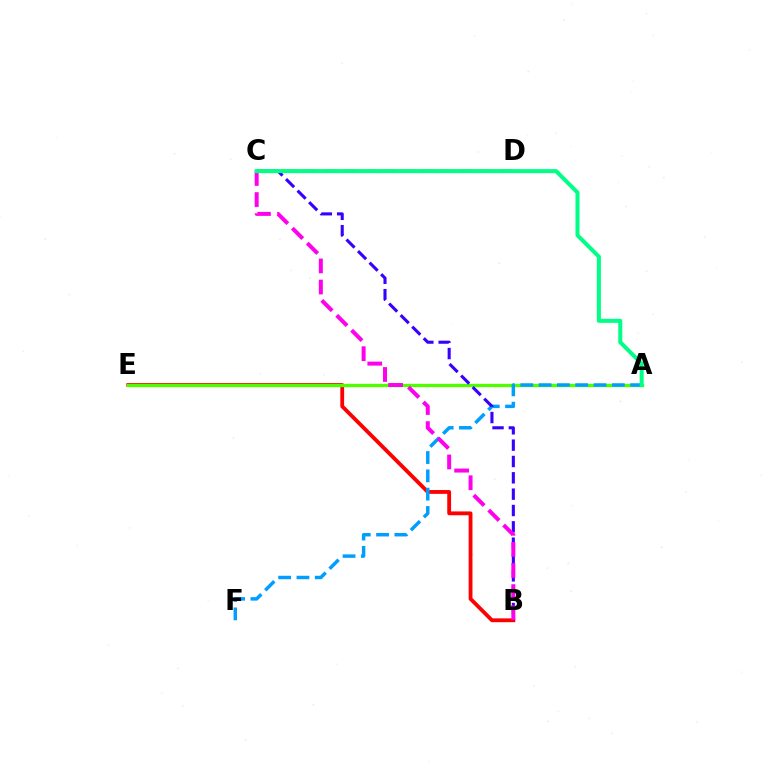{('B', 'E'): [{'color': '#ff0000', 'line_style': 'solid', 'thickness': 2.75}], ('A', 'E'): [{'color': '#4fff00', 'line_style': 'solid', 'thickness': 2.39}], ('C', 'D'): [{'color': '#ffd500', 'line_style': 'dashed', 'thickness': 2.66}], ('A', 'F'): [{'color': '#009eff', 'line_style': 'dashed', 'thickness': 2.49}], ('B', 'C'): [{'color': '#3700ff', 'line_style': 'dashed', 'thickness': 2.22}, {'color': '#ff00ed', 'line_style': 'dashed', 'thickness': 2.87}], ('A', 'C'): [{'color': '#00ff86', 'line_style': 'solid', 'thickness': 2.89}]}